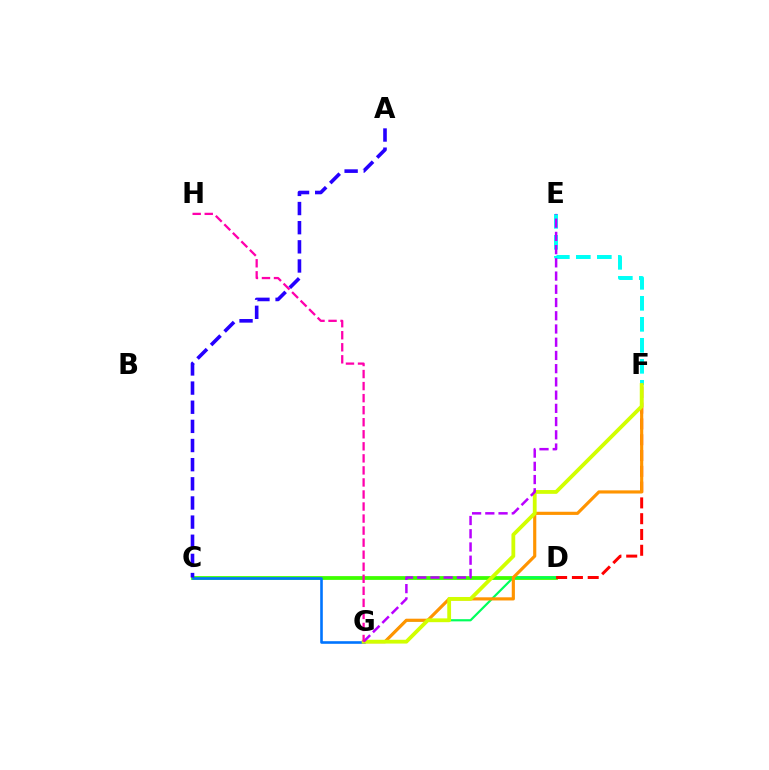{('C', 'D'): [{'color': '#3dff00', 'line_style': 'solid', 'thickness': 2.72}], ('D', 'G'): [{'color': '#00ff5c', 'line_style': 'solid', 'thickness': 1.58}], ('C', 'G'): [{'color': '#0074ff', 'line_style': 'solid', 'thickness': 1.88}], ('D', 'F'): [{'color': '#ff0000', 'line_style': 'dashed', 'thickness': 2.15}], ('F', 'G'): [{'color': '#ff9400', 'line_style': 'solid', 'thickness': 2.27}, {'color': '#d1ff00', 'line_style': 'solid', 'thickness': 2.73}], ('A', 'C'): [{'color': '#2500ff', 'line_style': 'dashed', 'thickness': 2.6}], ('E', 'F'): [{'color': '#00fff6', 'line_style': 'dashed', 'thickness': 2.85}], ('E', 'G'): [{'color': '#b900ff', 'line_style': 'dashed', 'thickness': 1.8}], ('G', 'H'): [{'color': '#ff00ac', 'line_style': 'dashed', 'thickness': 1.64}]}